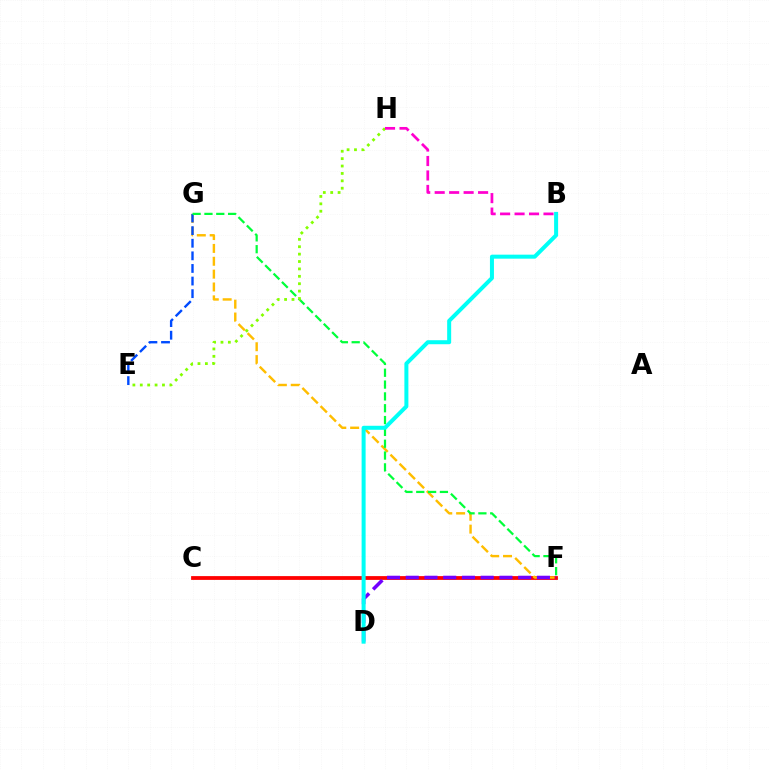{('C', 'F'): [{'color': '#ff0000', 'line_style': 'solid', 'thickness': 2.73}], ('F', 'G'): [{'color': '#ffbd00', 'line_style': 'dashed', 'thickness': 1.75}, {'color': '#00ff39', 'line_style': 'dashed', 'thickness': 1.61}], ('D', 'F'): [{'color': '#7200ff', 'line_style': 'dashed', 'thickness': 2.55}], ('E', 'G'): [{'color': '#004bff', 'line_style': 'dashed', 'thickness': 1.71}], ('E', 'H'): [{'color': '#84ff00', 'line_style': 'dotted', 'thickness': 2.01}], ('B', 'D'): [{'color': '#00fff6', 'line_style': 'solid', 'thickness': 2.88}], ('B', 'H'): [{'color': '#ff00cf', 'line_style': 'dashed', 'thickness': 1.97}]}